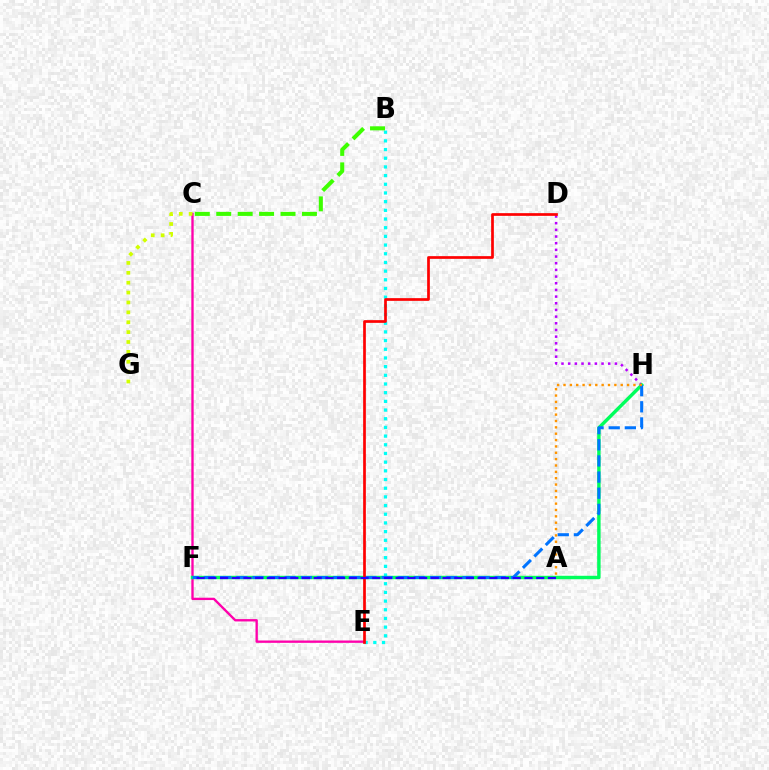{('C', 'E'): [{'color': '#ff00ac', 'line_style': 'solid', 'thickness': 1.69}], ('D', 'H'): [{'color': '#b900ff', 'line_style': 'dotted', 'thickness': 1.81}], ('B', 'E'): [{'color': '#00fff6', 'line_style': 'dotted', 'thickness': 2.36}], ('B', 'C'): [{'color': '#3dff00', 'line_style': 'dashed', 'thickness': 2.91}], ('F', 'H'): [{'color': '#00ff5c', 'line_style': 'solid', 'thickness': 2.47}, {'color': '#0074ff', 'line_style': 'dashed', 'thickness': 2.19}], ('C', 'G'): [{'color': '#d1ff00', 'line_style': 'dotted', 'thickness': 2.68}], ('A', 'H'): [{'color': '#ff9400', 'line_style': 'dotted', 'thickness': 1.73}], ('D', 'E'): [{'color': '#ff0000', 'line_style': 'solid', 'thickness': 1.95}], ('A', 'F'): [{'color': '#2500ff', 'line_style': 'dashed', 'thickness': 1.59}]}